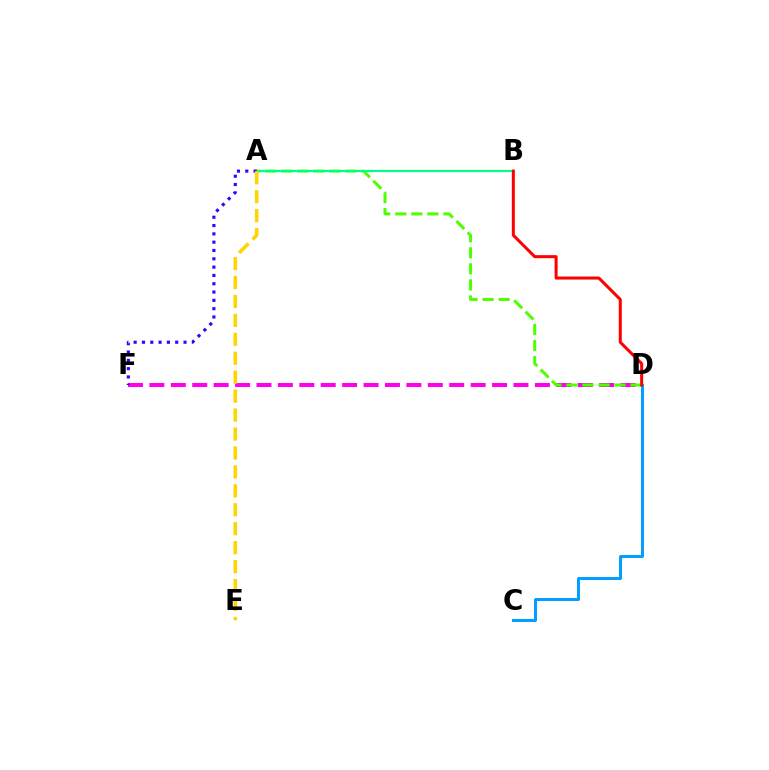{('C', 'D'): [{'color': '#009eff', 'line_style': 'solid', 'thickness': 2.13}], ('D', 'F'): [{'color': '#ff00ed', 'line_style': 'dashed', 'thickness': 2.91}], ('A', 'D'): [{'color': '#4fff00', 'line_style': 'dashed', 'thickness': 2.18}], ('A', 'B'): [{'color': '#00ff86', 'line_style': 'solid', 'thickness': 1.55}], ('A', 'F'): [{'color': '#3700ff', 'line_style': 'dotted', 'thickness': 2.26}], ('A', 'E'): [{'color': '#ffd500', 'line_style': 'dashed', 'thickness': 2.57}], ('B', 'D'): [{'color': '#ff0000', 'line_style': 'solid', 'thickness': 2.17}]}